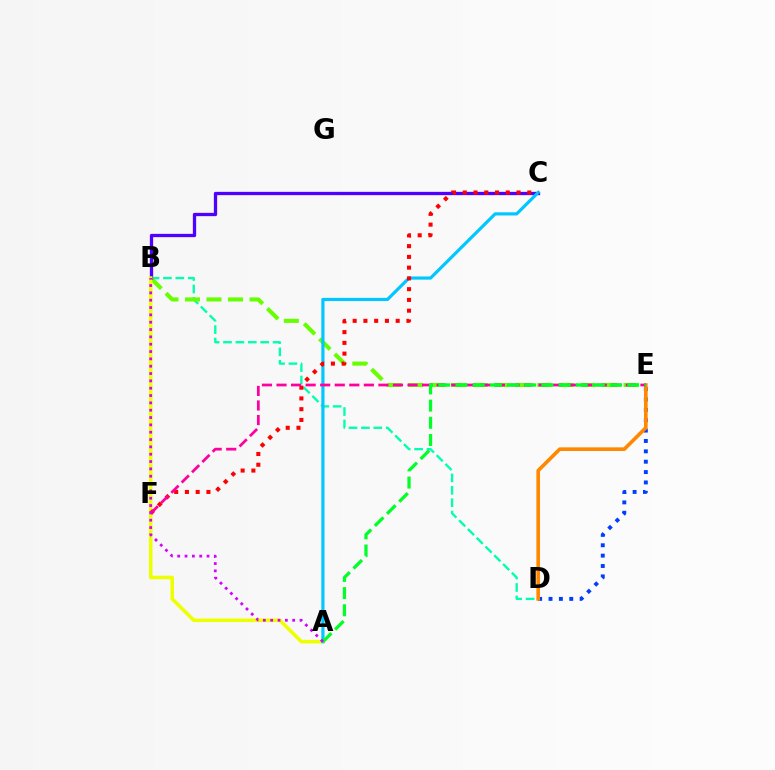{('D', 'E'): [{'color': '#003fff', 'line_style': 'dotted', 'thickness': 2.82}, {'color': '#ff8800', 'line_style': 'solid', 'thickness': 2.62}], ('B', 'D'): [{'color': '#00ffaf', 'line_style': 'dashed', 'thickness': 1.69}], ('B', 'E'): [{'color': '#66ff00', 'line_style': 'dashed', 'thickness': 2.93}], ('B', 'C'): [{'color': '#4f00ff', 'line_style': 'solid', 'thickness': 2.38}], ('A', 'B'): [{'color': '#eeff00', 'line_style': 'solid', 'thickness': 2.57}, {'color': '#d600ff', 'line_style': 'dotted', 'thickness': 1.99}], ('A', 'C'): [{'color': '#00c7ff', 'line_style': 'solid', 'thickness': 2.29}], ('C', 'F'): [{'color': '#ff0000', 'line_style': 'dotted', 'thickness': 2.92}], ('E', 'F'): [{'color': '#ff00a0', 'line_style': 'dashed', 'thickness': 1.98}], ('A', 'E'): [{'color': '#00ff27', 'line_style': 'dashed', 'thickness': 2.33}]}